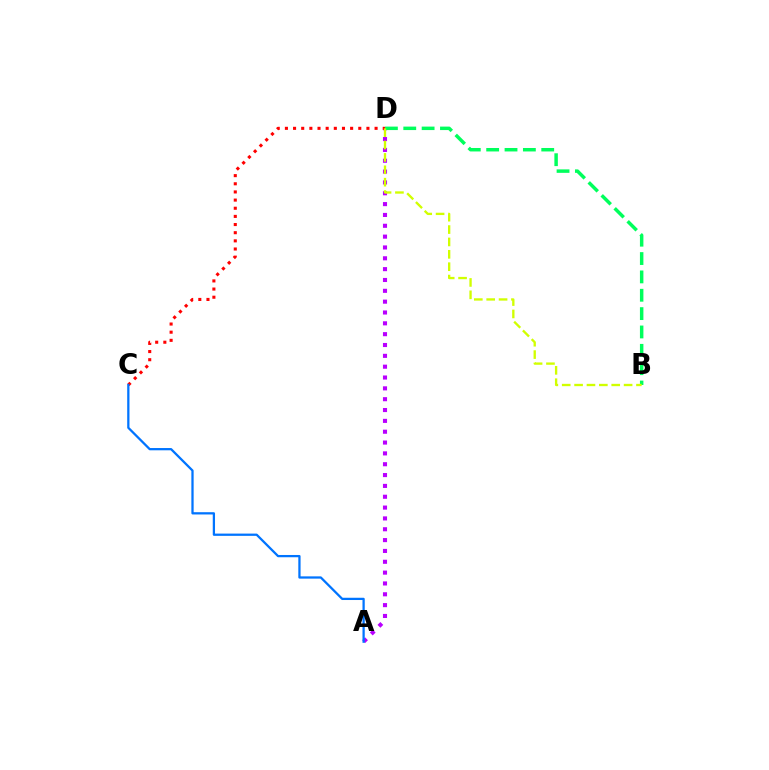{('A', 'D'): [{'color': '#b900ff', 'line_style': 'dotted', 'thickness': 2.94}], ('B', 'D'): [{'color': '#00ff5c', 'line_style': 'dashed', 'thickness': 2.49}, {'color': '#d1ff00', 'line_style': 'dashed', 'thickness': 1.68}], ('C', 'D'): [{'color': '#ff0000', 'line_style': 'dotted', 'thickness': 2.22}], ('A', 'C'): [{'color': '#0074ff', 'line_style': 'solid', 'thickness': 1.63}]}